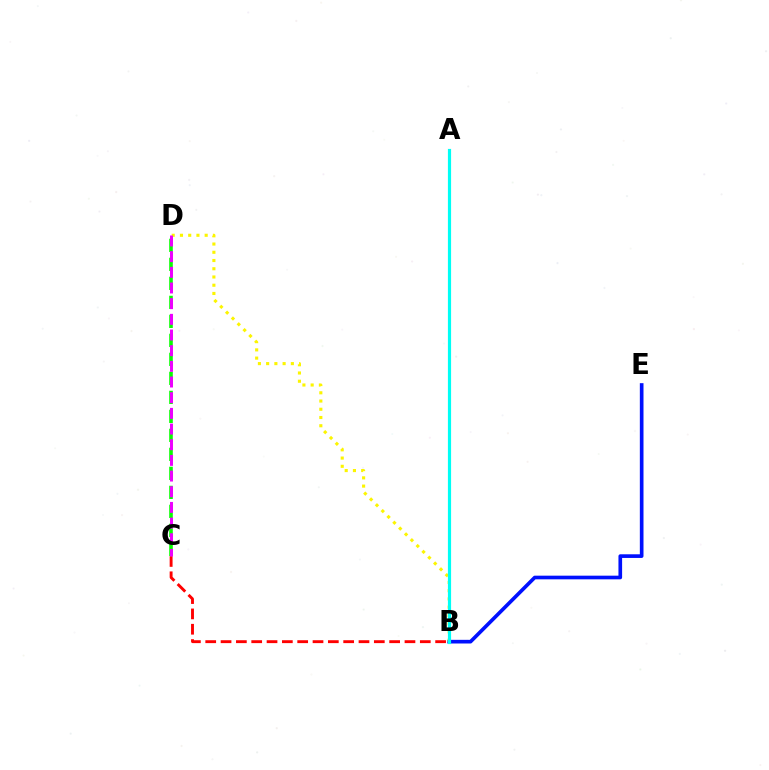{('B', 'C'): [{'color': '#ff0000', 'line_style': 'dashed', 'thickness': 2.08}], ('B', 'E'): [{'color': '#0010ff', 'line_style': 'solid', 'thickness': 2.64}], ('B', 'D'): [{'color': '#fcf500', 'line_style': 'dotted', 'thickness': 2.24}], ('C', 'D'): [{'color': '#08ff00', 'line_style': 'dashed', 'thickness': 2.58}, {'color': '#ee00ff', 'line_style': 'dashed', 'thickness': 2.13}], ('A', 'B'): [{'color': '#00fff6', 'line_style': 'solid', 'thickness': 2.29}]}